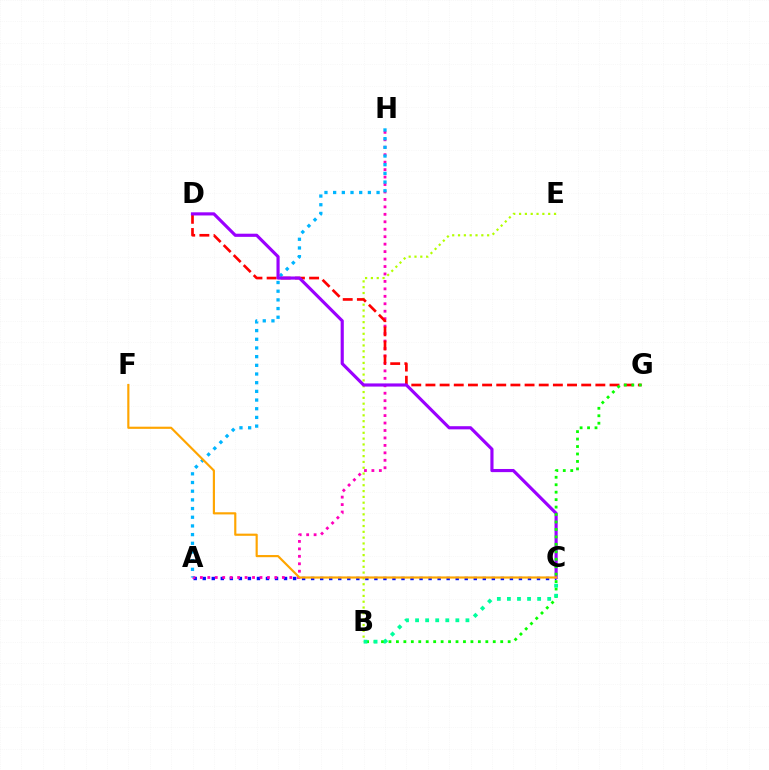{('A', 'C'): [{'color': '#0010ff', 'line_style': 'dotted', 'thickness': 2.45}], ('A', 'H'): [{'color': '#ff00bd', 'line_style': 'dotted', 'thickness': 2.03}, {'color': '#00b5ff', 'line_style': 'dotted', 'thickness': 2.36}], ('B', 'E'): [{'color': '#b3ff00', 'line_style': 'dotted', 'thickness': 1.58}], ('D', 'G'): [{'color': '#ff0000', 'line_style': 'dashed', 'thickness': 1.92}], ('C', 'D'): [{'color': '#9b00ff', 'line_style': 'solid', 'thickness': 2.27}], ('B', 'G'): [{'color': '#08ff00', 'line_style': 'dotted', 'thickness': 2.02}], ('B', 'C'): [{'color': '#00ff9d', 'line_style': 'dotted', 'thickness': 2.74}], ('C', 'F'): [{'color': '#ffa500', 'line_style': 'solid', 'thickness': 1.56}]}